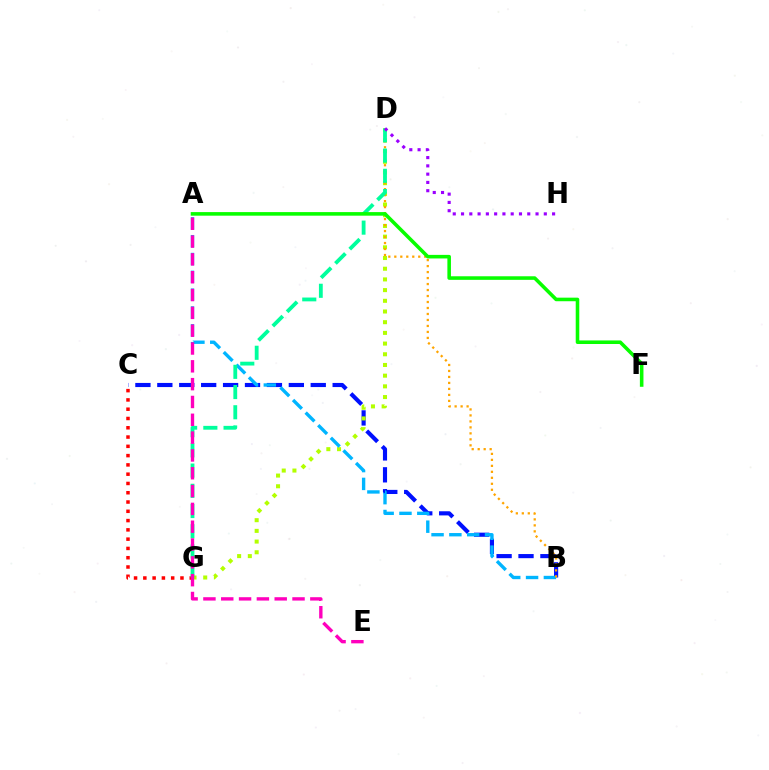{('B', 'C'): [{'color': '#0010ff', 'line_style': 'dashed', 'thickness': 2.98}], ('D', 'G'): [{'color': '#b3ff00', 'line_style': 'dotted', 'thickness': 2.91}, {'color': '#00ff9d', 'line_style': 'dashed', 'thickness': 2.75}], ('A', 'B'): [{'color': '#00b5ff', 'line_style': 'dashed', 'thickness': 2.42}], ('C', 'G'): [{'color': '#ff0000', 'line_style': 'dotted', 'thickness': 2.52}], ('B', 'D'): [{'color': '#ffa500', 'line_style': 'dotted', 'thickness': 1.63}], ('D', 'H'): [{'color': '#9b00ff', 'line_style': 'dotted', 'thickness': 2.25}], ('A', 'F'): [{'color': '#08ff00', 'line_style': 'solid', 'thickness': 2.57}], ('A', 'E'): [{'color': '#ff00bd', 'line_style': 'dashed', 'thickness': 2.42}]}